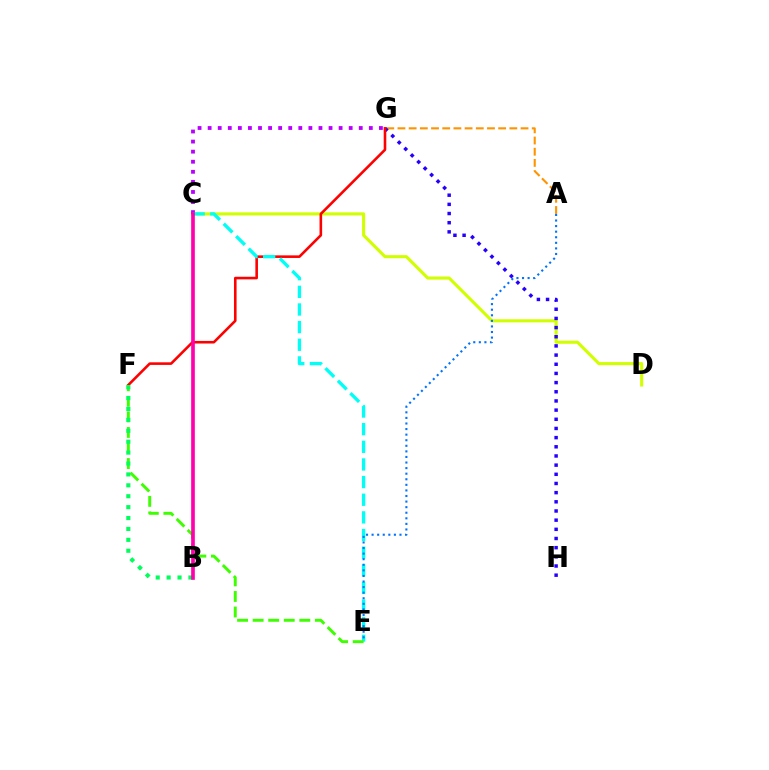{('C', 'D'): [{'color': '#d1ff00', 'line_style': 'solid', 'thickness': 2.22}], ('A', 'G'): [{'color': '#ff9400', 'line_style': 'dashed', 'thickness': 1.52}], ('G', 'H'): [{'color': '#2500ff', 'line_style': 'dotted', 'thickness': 2.49}], ('C', 'G'): [{'color': '#b900ff', 'line_style': 'dotted', 'thickness': 2.74}], ('F', 'G'): [{'color': '#ff0000', 'line_style': 'solid', 'thickness': 1.87}], ('C', 'E'): [{'color': '#00fff6', 'line_style': 'dashed', 'thickness': 2.4}], ('E', 'F'): [{'color': '#3dff00', 'line_style': 'dashed', 'thickness': 2.11}], ('A', 'E'): [{'color': '#0074ff', 'line_style': 'dotted', 'thickness': 1.52}], ('B', 'F'): [{'color': '#00ff5c', 'line_style': 'dotted', 'thickness': 2.96}], ('B', 'C'): [{'color': '#ff00ac', 'line_style': 'solid', 'thickness': 2.62}]}